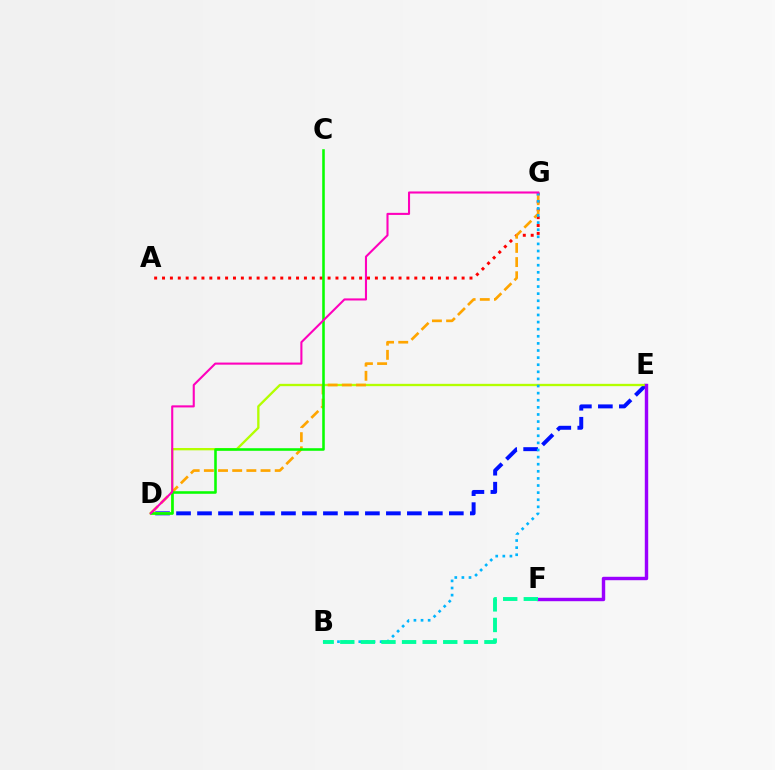{('A', 'G'): [{'color': '#ff0000', 'line_style': 'dotted', 'thickness': 2.14}], ('D', 'E'): [{'color': '#0010ff', 'line_style': 'dashed', 'thickness': 2.85}, {'color': '#b3ff00', 'line_style': 'solid', 'thickness': 1.68}], ('D', 'G'): [{'color': '#ffa500', 'line_style': 'dashed', 'thickness': 1.92}, {'color': '#ff00bd', 'line_style': 'solid', 'thickness': 1.51}], ('B', 'G'): [{'color': '#00b5ff', 'line_style': 'dotted', 'thickness': 1.93}], ('C', 'D'): [{'color': '#08ff00', 'line_style': 'solid', 'thickness': 1.85}], ('E', 'F'): [{'color': '#9b00ff', 'line_style': 'solid', 'thickness': 2.46}], ('B', 'F'): [{'color': '#00ff9d', 'line_style': 'dashed', 'thickness': 2.8}]}